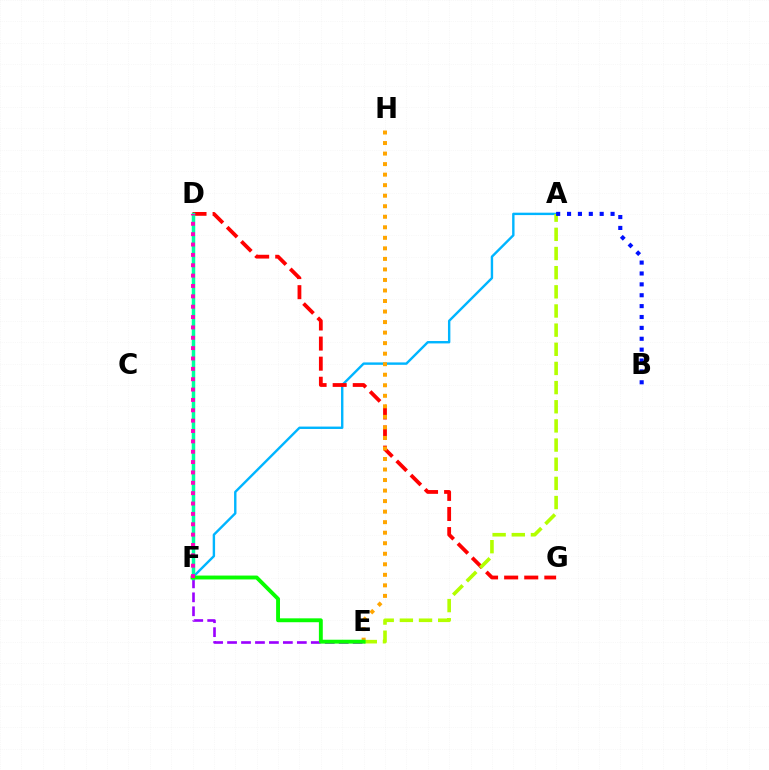{('A', 'F'): [{'color': '#00b5ff', 'line_style': 'solid', 'thickness': 1.73}], ('E', 'F'): [{'color': '#9b00ff', 'line_style': 'dashed', 'thickness': 1.9}, {'color': '#08ff00', 'line_style': 'solid', 'thickness': 2.8}], ('D', 'G'): [{'color': '#ff0000', 'line_style': 'dashed', 'thickness': 2.73}], ('E', 'H'): [{'color': '#ffa500', 'line_style': 'dotted', 'thickness': 2.86}], ('D', 'F'): [{'color': '#00ff9d', 'line_style': 'solid', 'thickness': 2.51}, {'color': '#ff00bd', 'line_style': 'dotted', 'thickness': 2.81}], ('A', 'E'): [{'color': '#b3ff00', 'line_style': 'dashed', 'thickness': 2.6}], ('A', 'B'): [{'color': '#0010ff', 'line_style': 'dotted', 'thickness': 2.96}]}